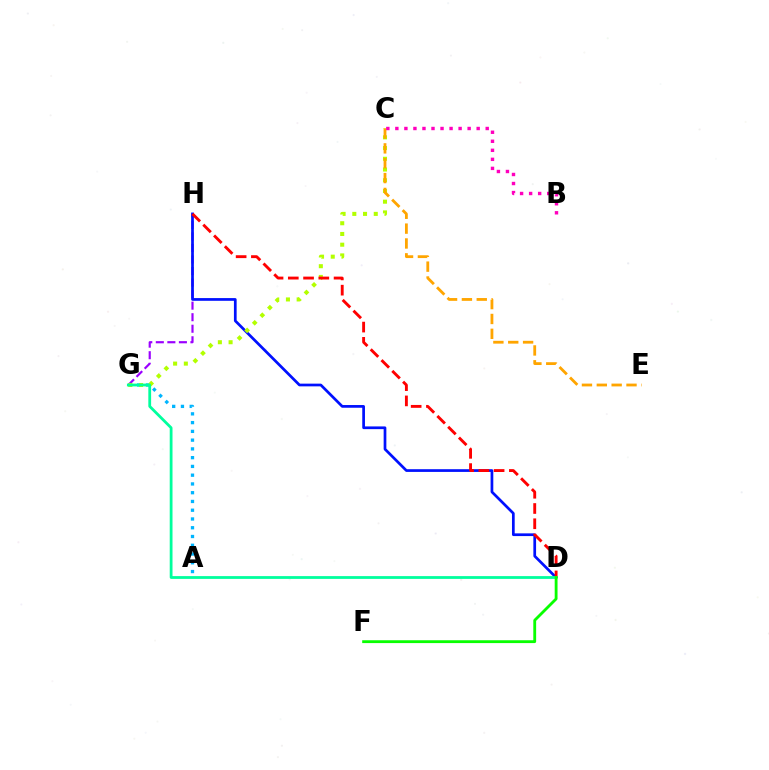{('A', 'G'): [{'color': '#00b5ff', 'line_style': 'dotted', 'thickness': 2.38}], ('G', 'H'): [{'color': '#9b00ff', 'line_style': 'dashed', 'thickness': 1.57}], ('D', 'H'): [{'color': '#0010ff', 'line_style': 'solid', 'thickness': 1.95}, {'color': '#ff0000', 'line_style': 'dashed', 'thickness': 2.07}], ('C', 'G'): [{'color': '#b3ff00', 'line_style': 'dotted', 'thickness': 2.91}], ('C', 'E'): [{'color': '#ffa500', 'line_style': 'dashed', 'thickness': 2.02}], ('D', 'G'): [{'color': '#00ff9d', 'line_style': 'solid', 'thickness': 2.01}], ('D', 'F'): [{'color': '#08ff00', 'line_style': 'solid', 'thickness': 2.04}], ('B', 'C'): [{'color': '#ff00bd', 'line_style': 'dotted', 'thickness': 2.45}]}